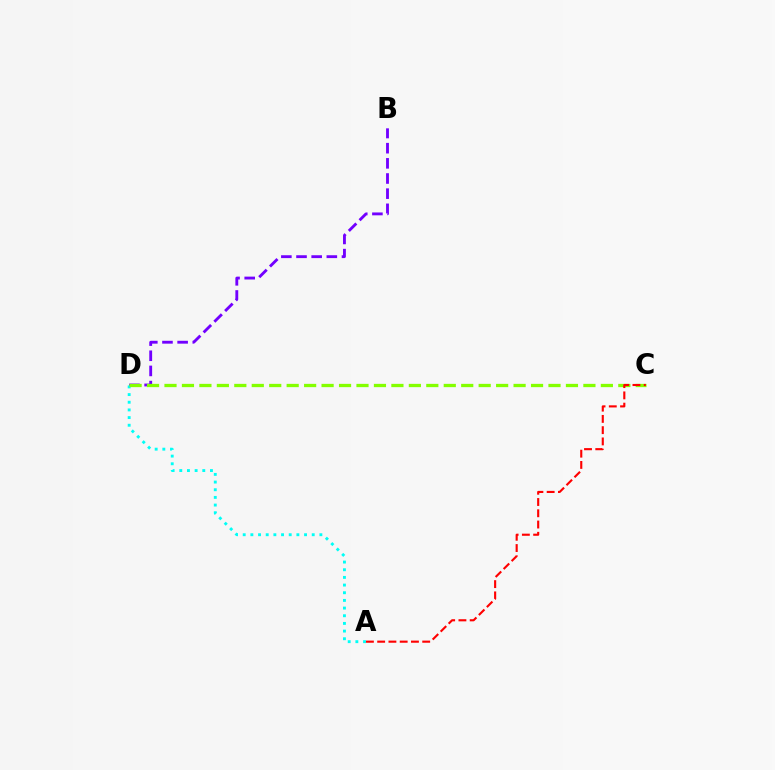{('B', 'D'): [{'color': '#7200ff', 'line_style': 'dashed', 'thickness': 2.06}], ('A', 'D'): [{'color': '#00fff6', 'line_style': 'dotted', 'thickness': 2.08}], ('C', 'D'): [{'color': '#84ff00', 'line_style': 'dashed', 'thickness': 2.37}], ('A', 'C'): [{'color': '#ff0000', 'line_style': 'dashed', 'thickness': 1.53}]}